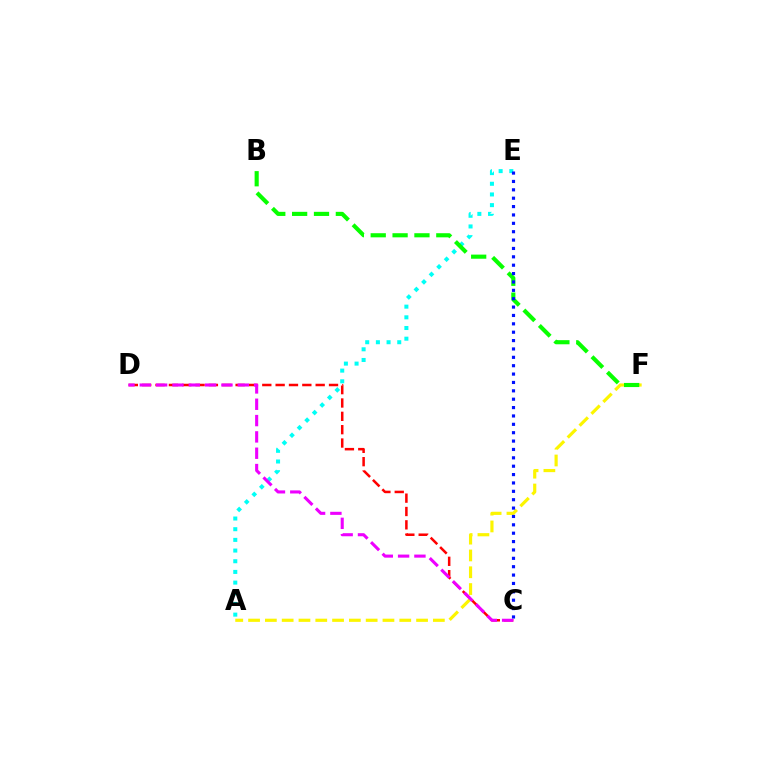{('A', 'F'): [{'color': '#fcf500', 'line_style': 'dashed', 'thickness': 2.28}], ('C', 'D'): [{'color': '#ff0000', 'line_style': 'dashed', 'thickness': 1.81}, {'color': '#ee00ff', 'line_style': 'dashed', 'thickness': 2.22}], ('A', 'E'): [{'color': '#00fff6', 'line_style': 'dotted', 'thickness': 2.9}], ('B', 'F'): [{'color': '#08ff00', 'line_style': 'dashed', 'thickness': 2.97}], ('C', 'E'): [{'color': '#0010ff', 'line_style': 'dotted', 'thickness': 2.28}]}